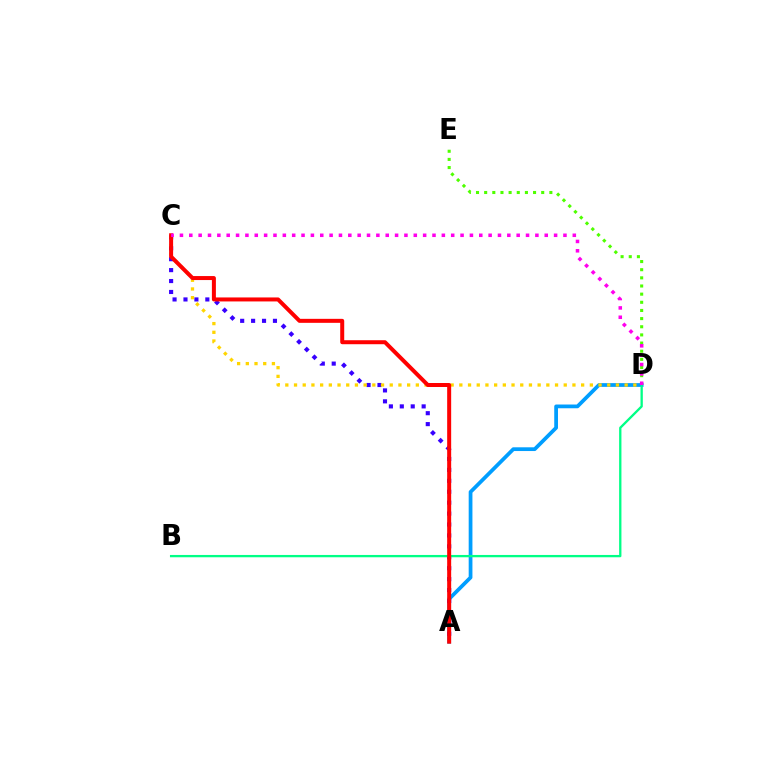{('A', 'D'): [{'color': '#009eff', 'line_style': 'solid', 'thickness': 2.7}], ('A', 'C'): [{'color': '#3700ff', 'line_style': 'dotted', 'thickness': 2.97}, {'color': '#ff0000', 'line_style': 'solid', 'thickness': 2.88}], ('B', 'D'): [{'color': '#00ff86', 'line_style': 'solid', 'thickness': 1.66}], ('D', 'E'): [{'color': '#4fff00', 'line_style': 'dotted', 'thickness': 2.21}], ('C', 'D'): [{'color': '#ffd500', 'line_style': 'dotted', 'thickness': 2.36}, {'color': '#ff00ed', 'line_style': 'dotted', 'thickness': 2.54}]}